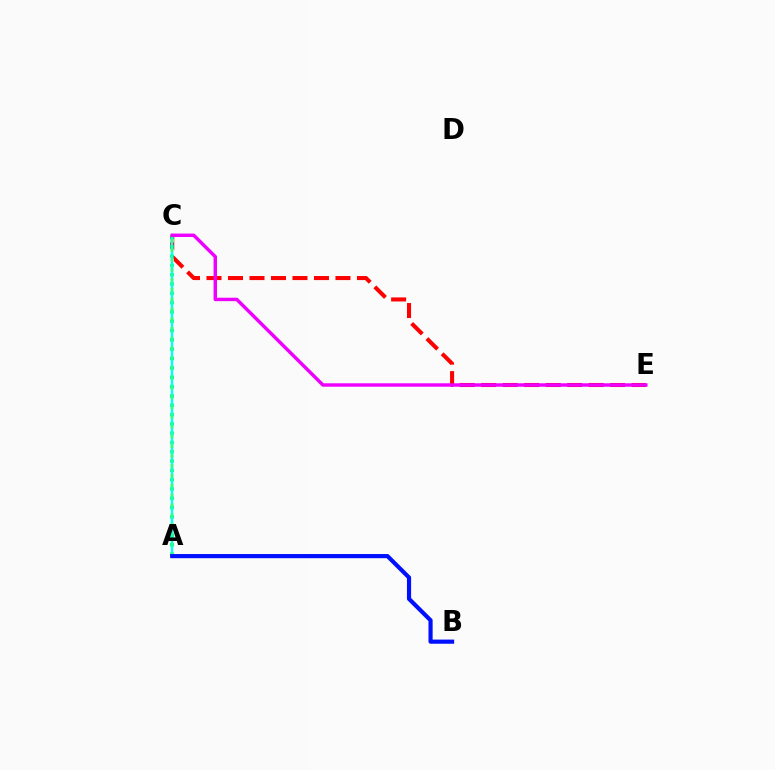{('C', 'E'): [{'color': '#ff0000', 'line_style': 'dashed', 'thickness': 2.92}, {'color': '#ee00ff', 'line_style': 'solid', 'thickness': 2.48}], ('A', 'C'): [{'color': '#fcf500', 'line_style': 'dotted', 'thickness': 2.66}, {'color': '#08ff00', 'line_style': 'dotted', 'thickness': 2.53}, {'color': '#00fff6', 'line_style': 'solid', 'thickness': 1.74}], ('A', 'B'): [{'color': '#0010ff', 'line_style': 'solid', 'thickness': 2.99}]}